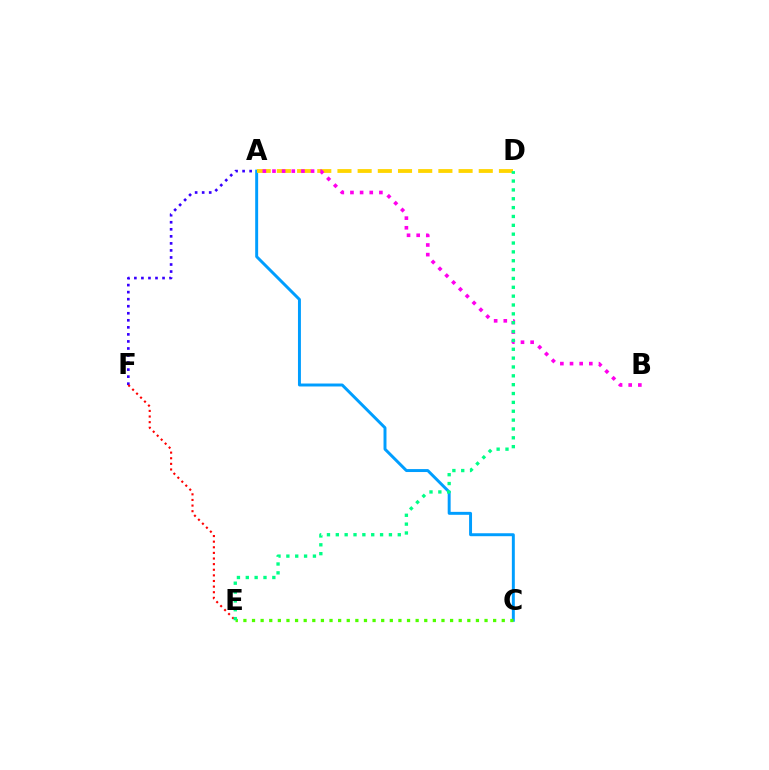{('A', 'F'): [{'color': '#3700ff', 'line_style': 'dotted', 'thickness': 1.91}], ('E', 'F'): [{'color': '#ff0000', 'line_style': 'dotted', 'thickness': 1.53}], ('A', 'C'): [{'color': '#009eff', 'line_style': 'solid', 'thickness': 2.12}], ('A', 'D'): [{'color': '#ffd500', 'line_style': 'dashed', 'thickness': 2.74}], ('A', 'B'): [{'color': '#ff00ed', 'line_style': 'dotted', 'thickness': 2.62}], ('C', 'E'): [{'color': '#4fff00', 'line_style': 'dotted', 'thickness': 2.34}], ('D', 'E'): [{'color': '#00ff86', 'line_style': 'dotted', 'thickness': 2.41}]}